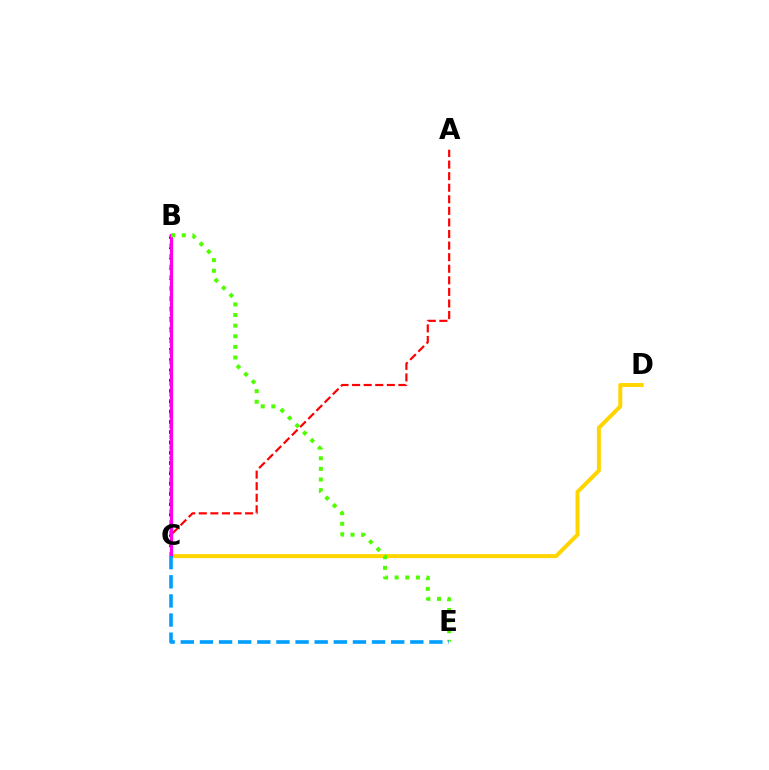{('C', 'D'): [{'color': '#ffd500', 'line_style': 'solid', 'thickness': 2.87}], ('B', 'C'): [{'color': '#3700ff', 'line_style': 'dotted', 'thickness': 2.79}, {'color': '#00ff86', 'line_style': 'dotted', 'thickness': 2.89}, {'color': '#ff00ed', 'line_style': 'solid', 'thickness': 2.32}], ('A', 'C'): [{'color': '#ff0000', 'line_style': 'dashed', 'thickness': 1.57}], ('B', 'E'): [{'color': '#4fff00', 'line_style': 'dotted', 'thickness': 2.89}], ('C', 'E'): [{'color': '#009eff', 'line_style': 'dashed', 'thickness': 2.6}]}